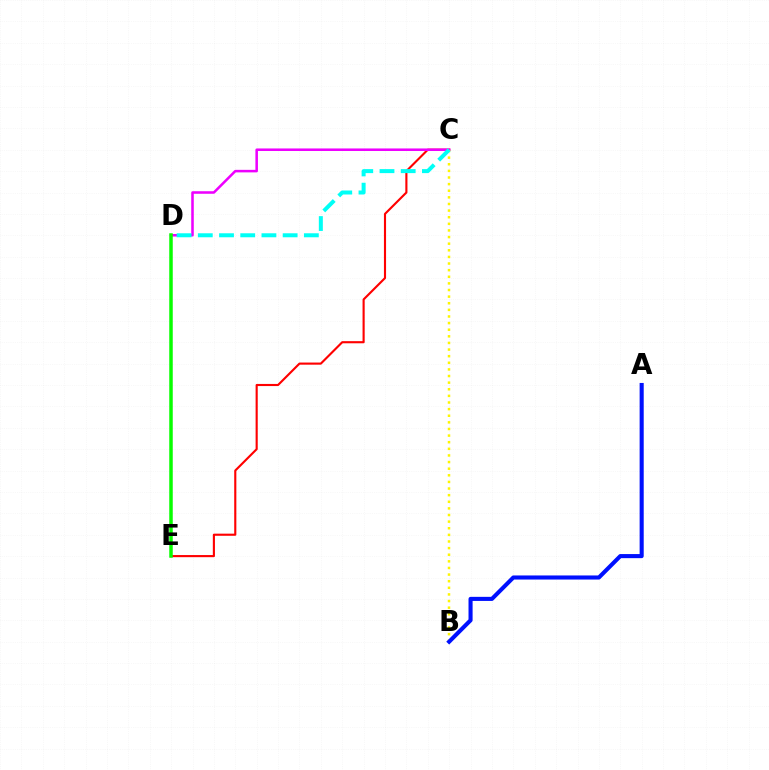{('C', 'E'): [{'color': '#ff0000', 'line_style': 'solid', 'thickness': 1.53}], ('C', 'D'): [{'color': '#ee00ff', 'line_style': 'solid', 'thickness': 1.83}, {'color': '#00fff6', 'line_style': 'dashed', 'thickness': 2.88}], ('D', 'E'): [{'color': '#08ff00', 'line_style': 'solid', 'thickness': 2.52}], ('B', 'C'): [{'color': '#fcf500', 'line_style': 'dotted', 'thickness': 1.8}], ('A', 'B'): [{'color': '#0010ff', 'line_style': 'solid', 'thickness': 2.94}]}